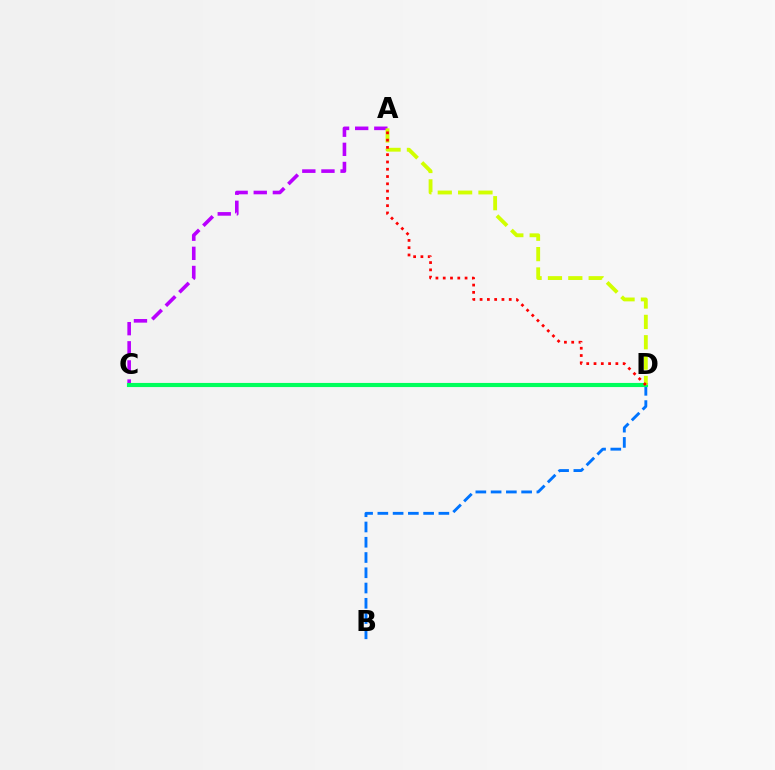{('B', 'D'): [{'color': '#0074ff', 'line_style': 'dashed', 'thickness': 2.07}], ('A', 'C'): [{'color': '#b900ff', 'line_style': 'dashed', 'thickness': 2.6}], ('C', 'D'): [{'color': '#00ff5c', 'line_style': 'solid', 'thickness': 2.97}], ('A', 'D'): [{'color': '#d1ff00', 'line_style': 'dashed', 'thickness': 2.76}, {'color': '#ff0000', 'line_style': 'dotted', 'thickness': 1.98}]}